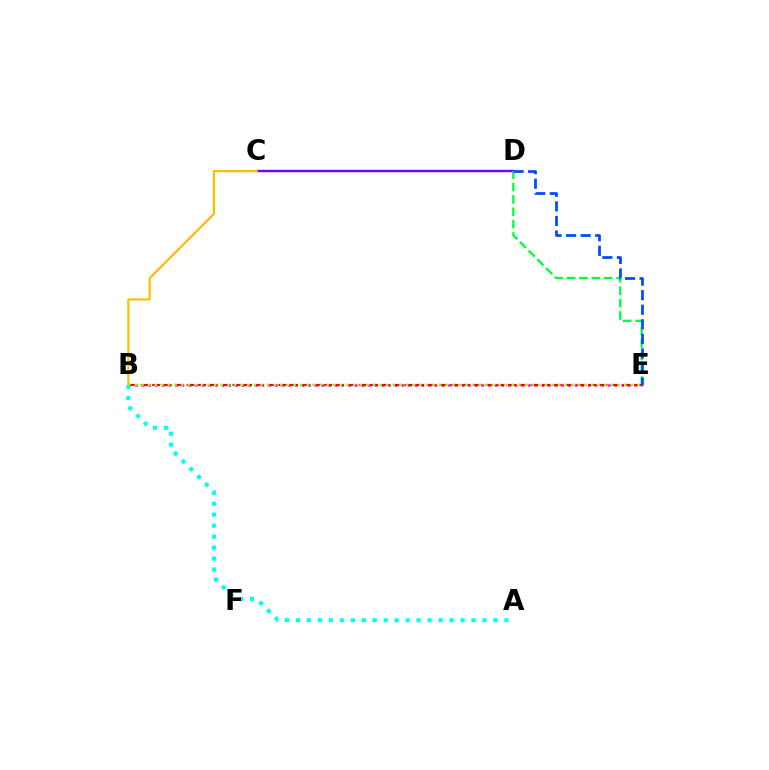{('C', 'D'): [{'color': '#7200ff', 'line_style': 'solid', 'thickness': 1.73}], ('B', 'E'): [{'color': '#ff00cf', 'line_style': 'dotted', 'thickness': 1.81}, {'color': '#ff0000', 'line_style': 'dashed', 'thickness': 1.56}, {'color': '#84ff00', 'line_style': 'dotted', 'thickness': 1.8}], ('A', 'B'): [{'color': '#00fff6', 'line_style': 'dotted', 'thickness': 2.98}], ('B', 'C'): [{'color': '#ffbd00', 'line_style': 'solid', 'thickness': 1.59}], ('D', 'E'): [{'color': '#00ff39', 'line_style': 'dashed', 'thickness': 1.68}, {'color': '#004bff', 'line_style': 'dashed', 'thickness': 1.98}]}